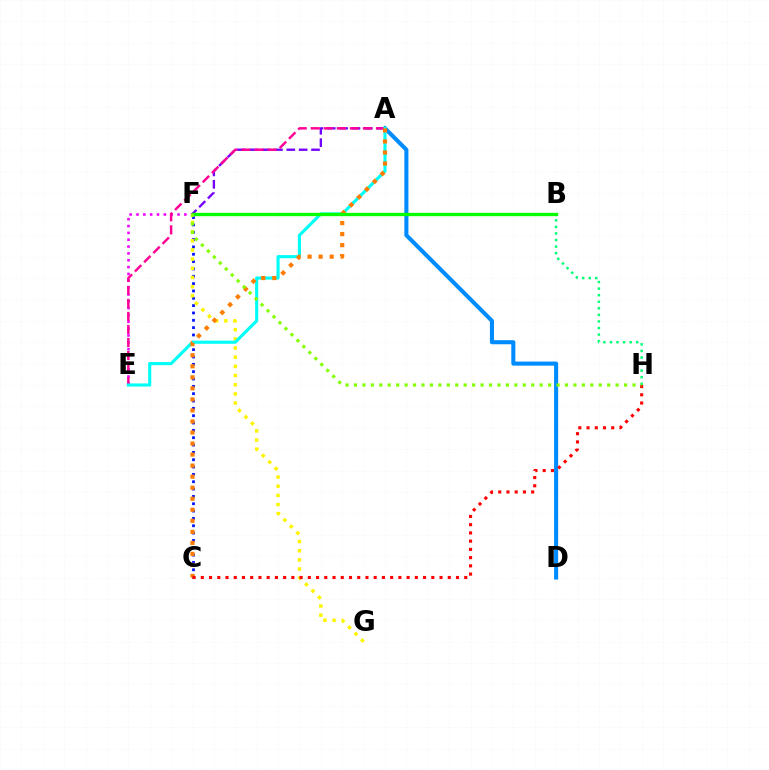{('B', 'H'): [{'color': '#00ff74', 'line_style': 'dotted', 'thickness': 1.78}], ('A', 'D'): [{'color': '#008cff', 'line_style': 'solid', 'thickness': 2.93}], ('C', 'F'): [{'color': '#0010ff', 'line_style': 'dotted', 'thickness': 1.99}], ('E', 'F'): [{'color': '#ee00ff', 'line_style': 'dotted', 'thickness': 1.86}], ('A', 'F'): [{'color': '#7200ff', 'line_style': 'dashed', 'thickness': 1.68}], ('A', 'E'): [{'color': '#ff0094', 'line_style': 'dashed', 'thickness': 1.77}, {'color': '#00fff6', 'line_style': 'solid', 'thickness': 2.24}], ('F', 'G'): [{'color': '#fcf500', 'line_style': 'dotted', 'thickness': 2.49}], ('A', 'C'): [{'color': '#ff7c00', 'line_style': 'dotted', 'thickness': 3.0}], ('C', 'H'): [{'color': '#ff0000', 'line_style': 'dotted', 'thickness': 2.24}], ('B', 'F'): [{'color': '#08ff00', 'line_style': 'solid', 'thickness': 2.39}], ('F', 'H'): [{'color': '#84ff00', 'line_style': 'dotted', 'thickness': 2.29}]}